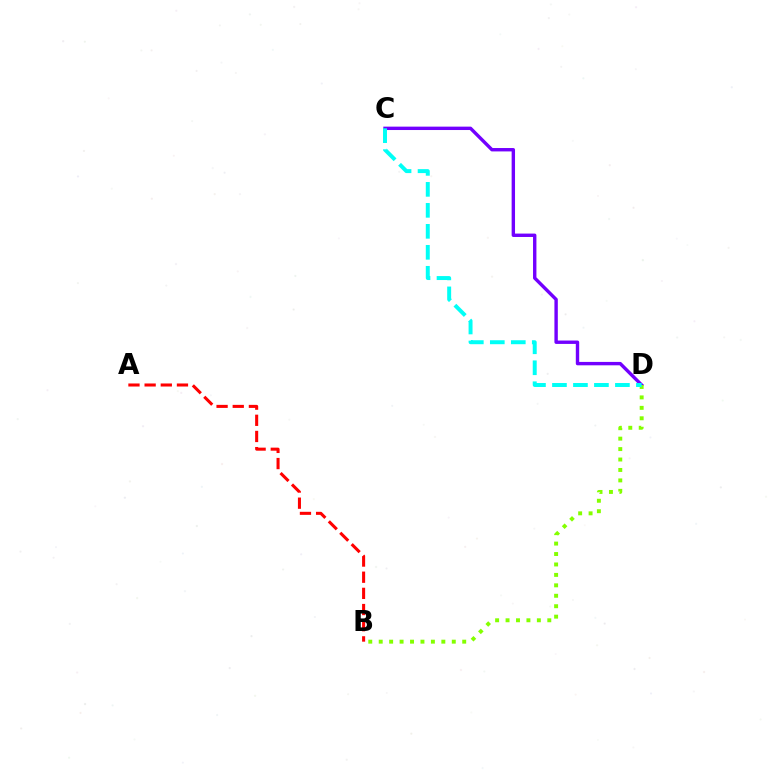{('C', 'D'): [{'color': '#7200ff', 'line_style': 'solid', 'thickness': 2.44}, {'color': '#00fff6', 'line_style': 'dashed', 'thickness': 2.85}], ('B', 'D'): [{'color': '#84ff00', 'line_style': 'dotted', 'thickness': 2.84}], ('A', 'B'): [{'color': '#ff0000', 'line_style': 'dashed', 'thickness': 2.2}]}